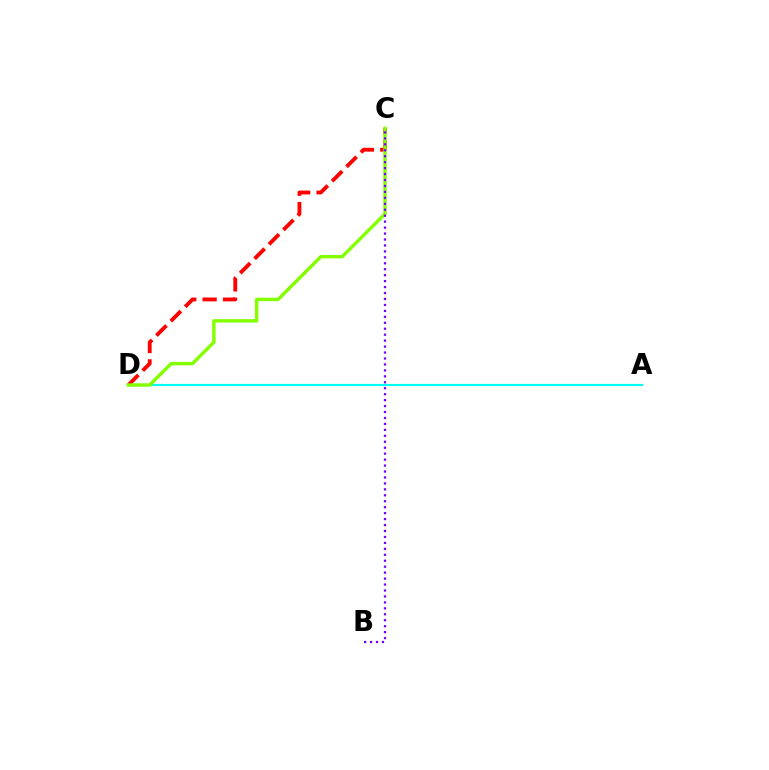{('A', 'D'): [{'color': '#00fff6', 'line_style': 'solid', 'thickness': 1.55}], ('C', 'D'): [{'color': '#ff0000', 'line_style': 'dashed', 'thickness': 2.77}, {'color': '#84ff00', 'line_style': 'solid', 'thickness': 2.46}], ('B', 'C'): [{'color': '#7200ff', 'line_style': 'dotted', 'thickness': 1.62}]}